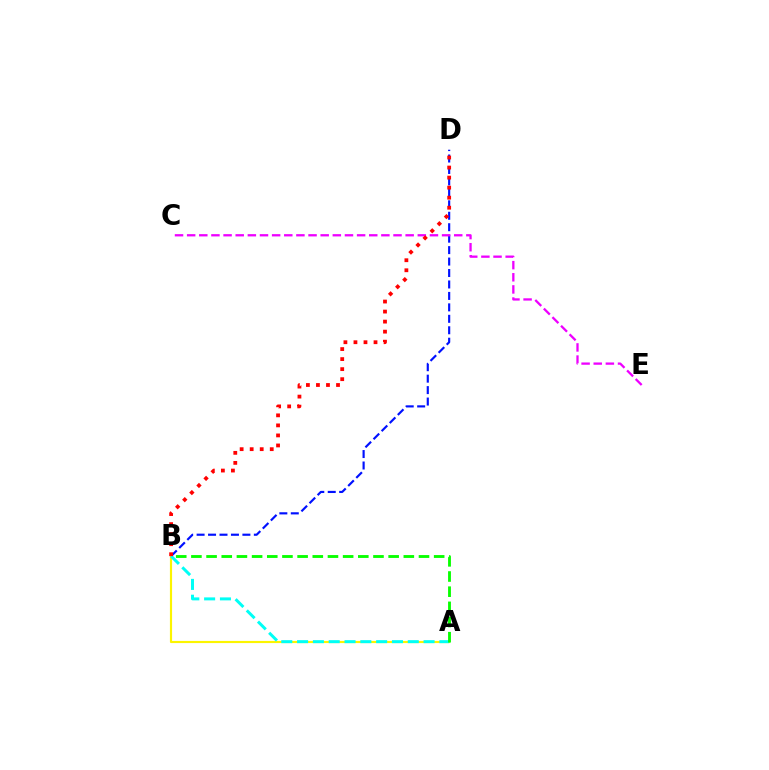{('A', 'B'): [{'color': '#fcf500', 'line_style': 'solid', 'thickness': 1.55}, {'color': '#00fff6', 'line_style': 'dashed', 'thickness': 2.15}, {'color': '#08ff00', 'line_style': 'dashed', 'thickness': 2.06}], ('B', 'D'): [{'color': '#0010ff', 'line_style': 'dashed', 'thickness': 1.56}, {'color': '#ff0000', 'line_style': 'dotted', 'thickness': 2.73}], ('C', 'E'): [{'color': '#ee00ff', 'line_style': 'dashed', 'thickness': 1.65}]}